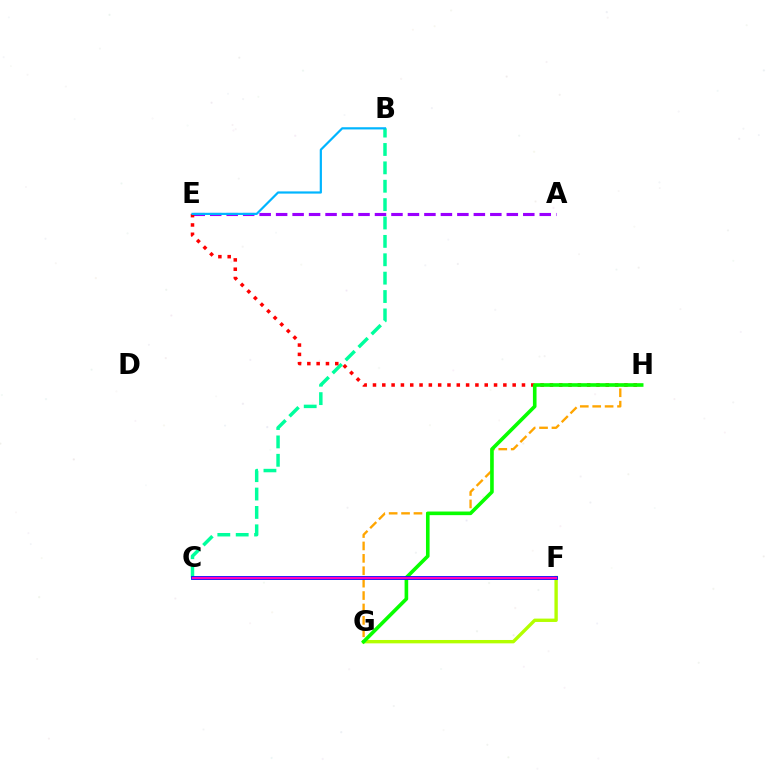{('B', 'C'): [{'color': '#00ff9d', 'line_style': 'dashed', 'thickness': 2.5}], ('A', 'E'): [{'color': '#9b00ff', 'line_style': 'dashed', 'thickness': 2.24}], ('G', 'H'): [{'color': '#ffa500', 'line_style': 'dashed', 'thickness': 1.69}, {'color': '#08ff00', 'line_style': 'solid', 'thickness': 2.61}], ('E', 'H'): [{'color': '#ff0000', 'line_style': 'dotted', 'thickness': 2.53}], ('F', 'G'): [{'color': '#b3ff00', 'line_style': 'solid', 'thickness': 2.42}], ('B', 'E'): [{'color': '#00b5ff', 'line_style': 'solid', 'thickness': 1.59}], ('C', 'F'): [{'color': '#0010ff', 'line_style': 'solid', 'thickness': 2.77}, {'color': '#ff00bd', 'line_style': 'solid', 'thickness': 1.59}]}